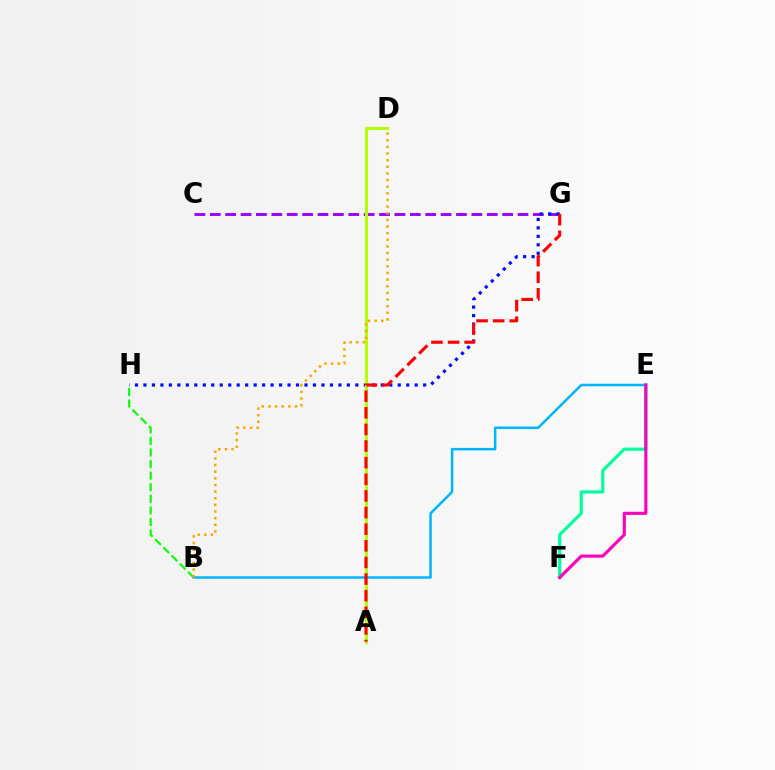{('E', 'F'): [{'color': '#00ff9d', 'line_style': 'solid', 'thickness': 2.3}, {'color': '#ff00bd', 'line_style': 'solid', 'thickness': 2.26}], ('C', 'G'): [{'color': '#9b00ff', 'line_style': 'dashed', 'thickness': 2.09}], ('G', 'H'): [{'color': '#0010ff', 'line_style': 'dotted', 'thickness': 2.3}], ('B', 'H'): [{'color': '#08ff00', 'line_style': 'dashed', 'thickness': 1.57}], ('A', 'D'): [{'color': '#b3ff00', 'line_style': 'solid', 'thickness': 2.23}], ('B', 'E'): [{'color': '#00b5ff', 'line_style': 'solid', 'thickness': 1.81}], ('A', 'G'): [{'color': '#ff0000', 'line_style': 'dashed', 'thickness': 2.26}], ('B', 'D'): [{'color': '#ffa500', 'line_style': 'dotted', 'thickness': 1.8}]}